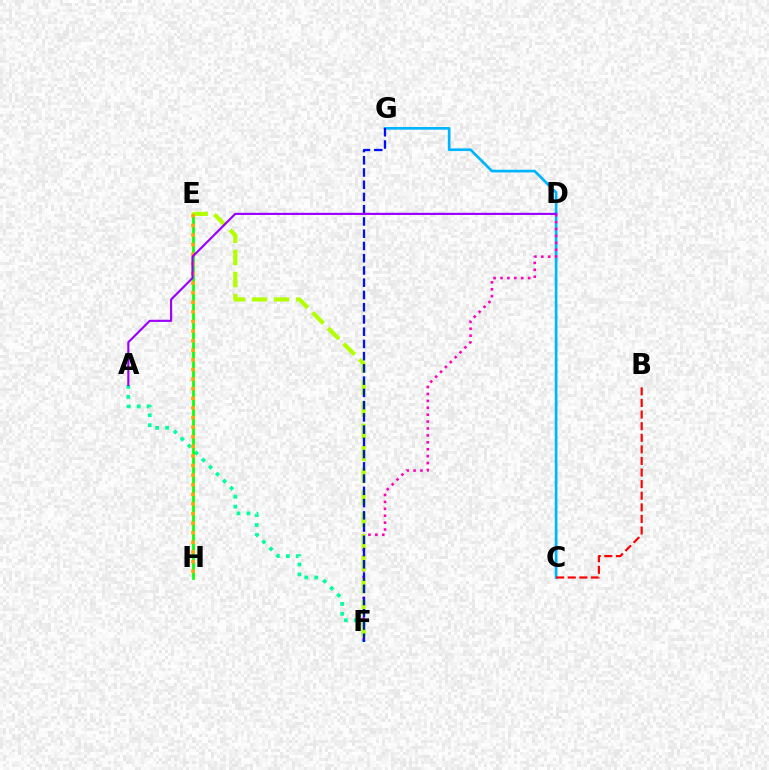{('A', 'F'): [{'color': '#00ff9d', 'line_style': 'dotted', 'thickness': 2.7}], ('C', 'G'): [{'color': '#00b5ff', 'line_style': 'solid', 'thickness': 1.93}], ('D', 'F'): [{'color': '#ff00bd', 'line_style': 'dotted', 'thickness': 1.88}], ('E', 'H'): [{'color': '#08ff00', 'line_style': 'solid', 'thickness': 1.9}, {'color': '#ffa500', 'line_style': 'dotted', 'thickness': 2.61}], ('B', 'C'): [{'color': '#ff0000', 'line_style': 'dashed', 'thickness': 1.58}], ('E', 'F'): [{'color': '#b3ff00', 'line_style': 'dashed', 'thickness': 3.0}], ('F', 'G'): [{'color': '#0010ff', 'line_style': 'dashed', 'thickness': 1.66}], ('A', 'D'): [{'color': '#9b00ff', 'line_style': 'solid', 'thickness': 1.55}]}